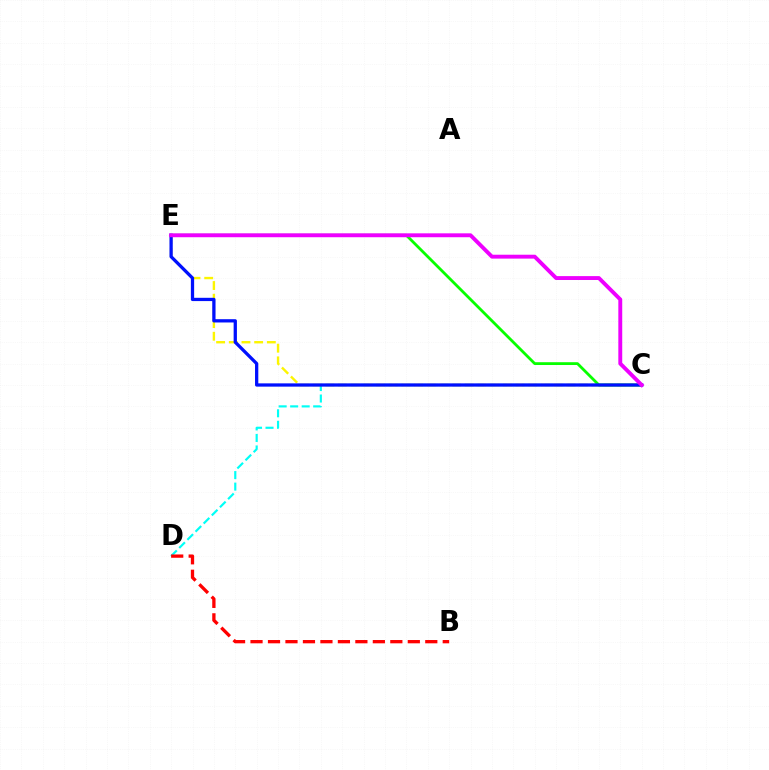{('C', 'D'): [{'color': '#00fff6', 'line_style': 'dashed', 'thickness': 1.56}], ('C', 'E'): [{'color': '#fcf500', 'line_style': 'dashed', 'thickness': 1.72}, {'color': '#08ff00', 'line_style': 'solid', 'thickness': 2.02}, {'color': '#0010ff', 'line_style': 'solid', 'thickness': 2.36}, {'color': '#ee00ff', 'line_style': 'solid', 'thickness': 2.8}], ('B', 'D'): [{'color': '#ff0000', 'line_style': 'dashed', 'thickness': 2.37}]}